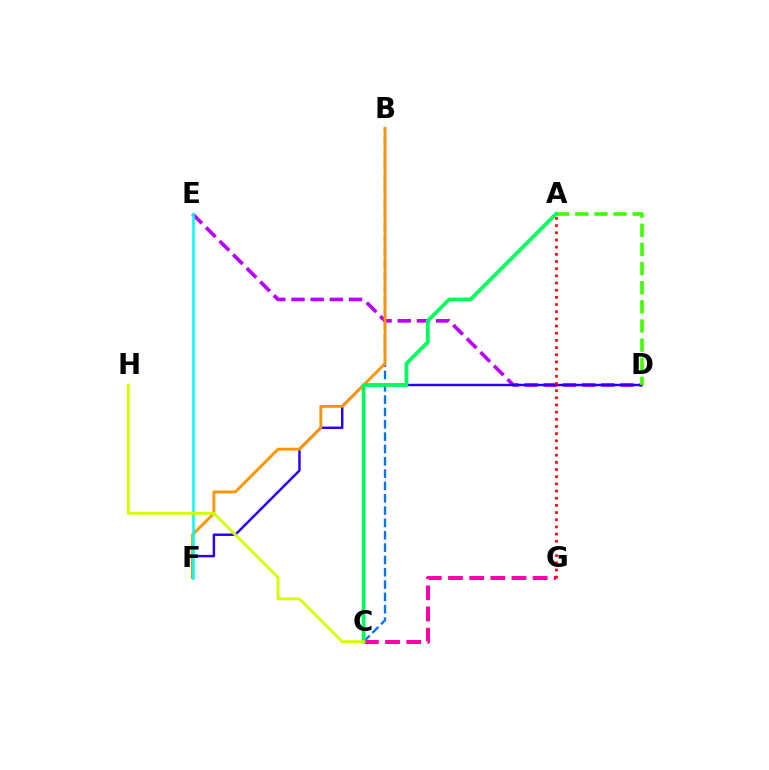{('B', 'C'): [{'color': '#0074ff', 'line_style': 'dashed', 'thickness': 1.67}], ('C', 'G'): [{'color': '#ff00ac', 'line_style': 'dashed', 'thickness': 2.87}], ('D', 'E'): [{'color': '#b900ff', 'line_style': 'dashed', 'thickness': 2.61}], ('D', 'F'): [{'color': '#2500ff', 'line_style': 'solid', 'thickness': 1.76}], ('B', 'F'): [{'color': '#ff9400', 'line_style': 'solid', 'thickness': 2.06}], ('A', 'G'): [{'color': '#ff0000', 'line_style': 'dotted', 'thickness': 1.95}], ('A', 'D'): [{'color': '#3dff00', 'line_style': 'dashed', 'thickness': 2.6}], ('E', 'F'): [{'color': '#00fff6', 'line_style': 'solid', 'thickness': 1.88}], ('A', 'C'): [{'color': '#00ff5c', 'line_style': 'solid', 'thickness': 2.7}], ('C', 'H'): [{'color': '#d1ff00', 'line_style': 'solid', 'thickness': 2.07}]}